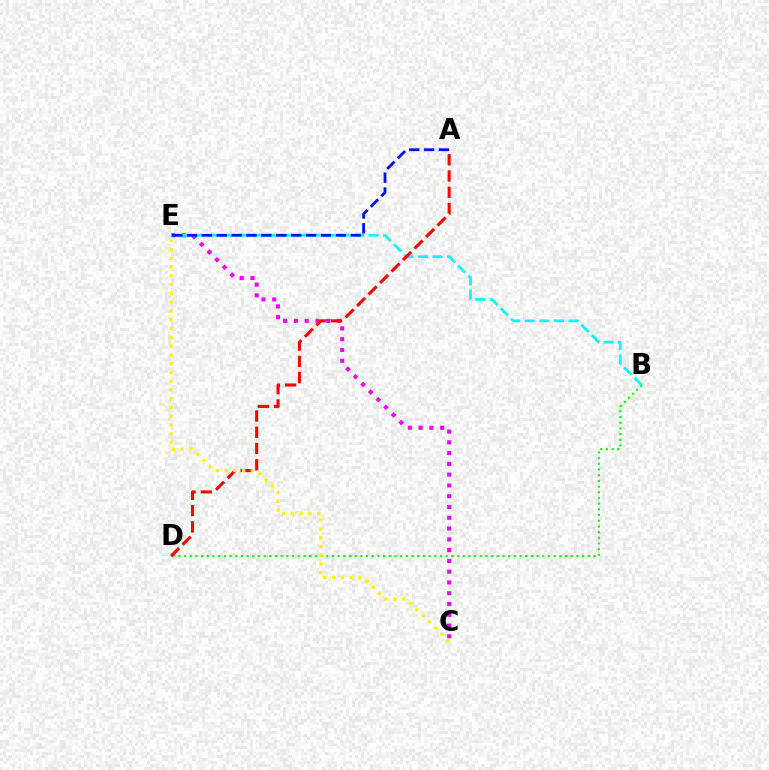{('C', 'E'): [{'color': '#ee00ff', 'line_style': 'dotted', 'thickness': 2.93}, {'color': '#fcf500', 'line_style': 'dotted', 'thickness': 2.39}], ('B', 'D'): [{'color': '#08ff00', 'line_style': 'dotted', 'thickness': 1.54}], ('B', 'E'): [{'color': '#00fff6', 'line_style': 'dashed', 'thickness': 1.98}], ('A', 'D'): [{'color': '#ff0000', 'line_style': 'dashed', 'thickness': 2.21}], ('A', 'E'): [{'color': '#0010ff', 'line_style': 'dashed', 'thickness': 2.02}]}